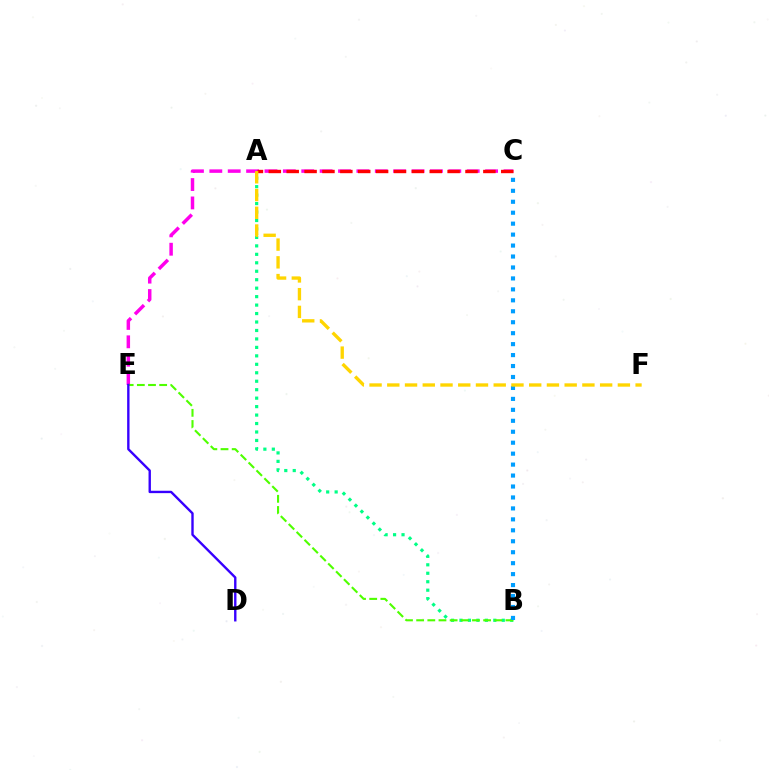{('C', 'E'): [{'color': '#ff00ed', 'line_style': 'dashed', 'thickness': 2.5}], ('A', 'B'): [{'color': '#00ff86', 'line_style': 'dotted', 'thickness': 2.3}], ('B', 'E'): [{'color': '#4fff00', 'line_style': 'dashed', 'thickness': 1.52}], ('A', 'C'): [{'color': '#ff0000', 'line_style': 'dashed', 'thickness': 2.43}], ('B', 'C'): [{'color': '#009eff', 'line_style': 'dotted', 'thickness': 2.98}], ('D', 'E'): [{'color': '#3700ff', 'line_style': 'solid', 'thickness': 1.71}], ('A', 'F'): [{'color': '#ffd500', 'line_style': 'dashed', 'thickness': 2.41}]}